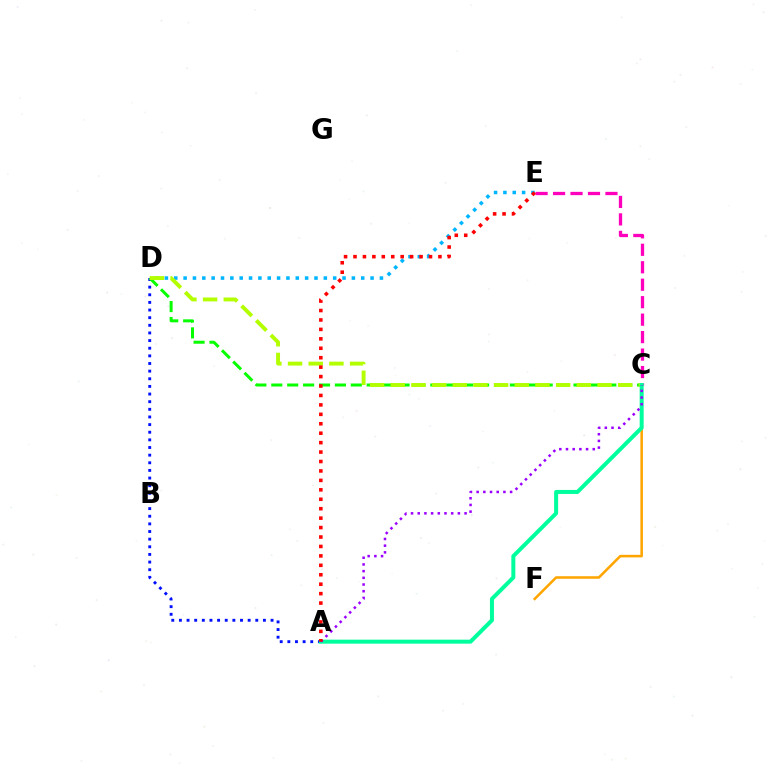{('C', 'E'): [{'color': '#ff00bd', 'line_style': 'dashed', 'thickness': 2.37}], ('D', 'E'): [{'color': '#00b5ff', 'line_style': 'dotted', 'thickness': 2.54}], ('A', 'D'): [{'color': '#0010ff', 'line_style': 'dotted', 'thickness': 2.07}], ('C', 'D'): [{'color': '#08ff00', 'line_style': 'dashed', 'thickness': 2.16}, {'color': '#b3ff00', 'line_style': 'dashed', 'thickness': 2.81}], ('C', 'F'): [{'color': '#ffa500', 'line_style': 'solid', 'thickness': 1.84}], ('A', 'C'): [{'color': '#00ff9d', 'line_style': 'solid', 'thickness': 2.88}, {'color': '#9b00ff', 'line_style': 'dotted', 'thickness': 1.82}], ('A', 'E'): [{'color': '#ff0000', 'line_style': 'dotted', 'thickness': 2.56}]}